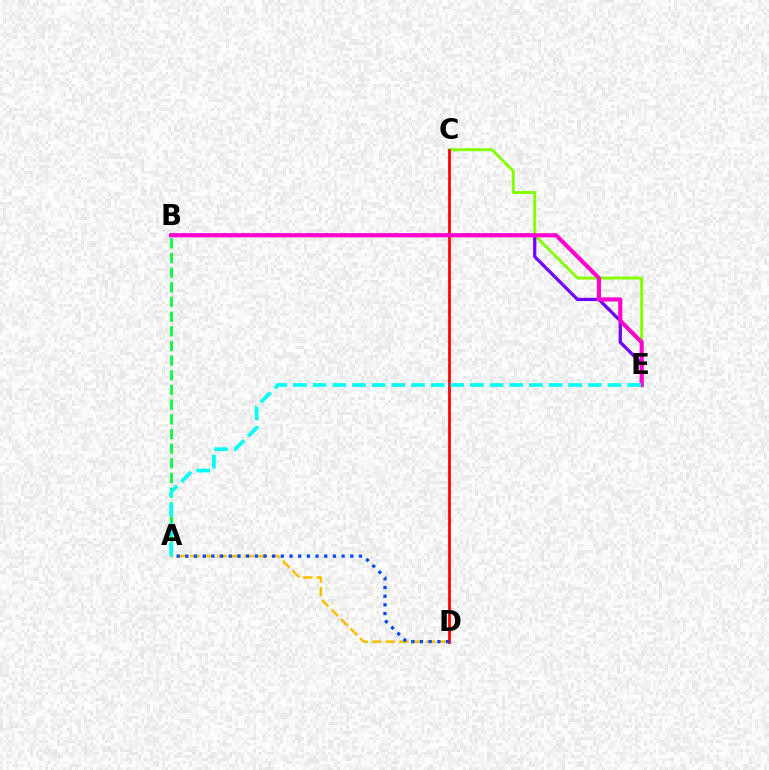{('C', 'E'): [{'color': '#84ff00', 'line_style': 'solid', 'thickness': 2.11}], ('A', 'B'): [{'color': '#00ff39', 'line_style': 'dashed', 'thickness': 1.99}], ('B', 'E'): [{'color': '#7200ff', 'line_style': 'solid', 'thickness': 2.35}, {'color': '#ff00cf', 'line_style': 'solid', 'thickness': 2.96}], ('A', 'D'): [{'color': '#ffbd00', 'line_style': 'dashed', 'thickness': 1.84}, {'color': '#004bff', 'line_style': 'dotted', 'thickness': 2.36}], ('C', 'D'): [{'color': '#ff0000', 'line_style': 'solid', 'thickness': 1.97}], ('A', 'E'): [{'color': '#00fff6', 'line_style': 'dashed', 'thickness': 2.67}]}